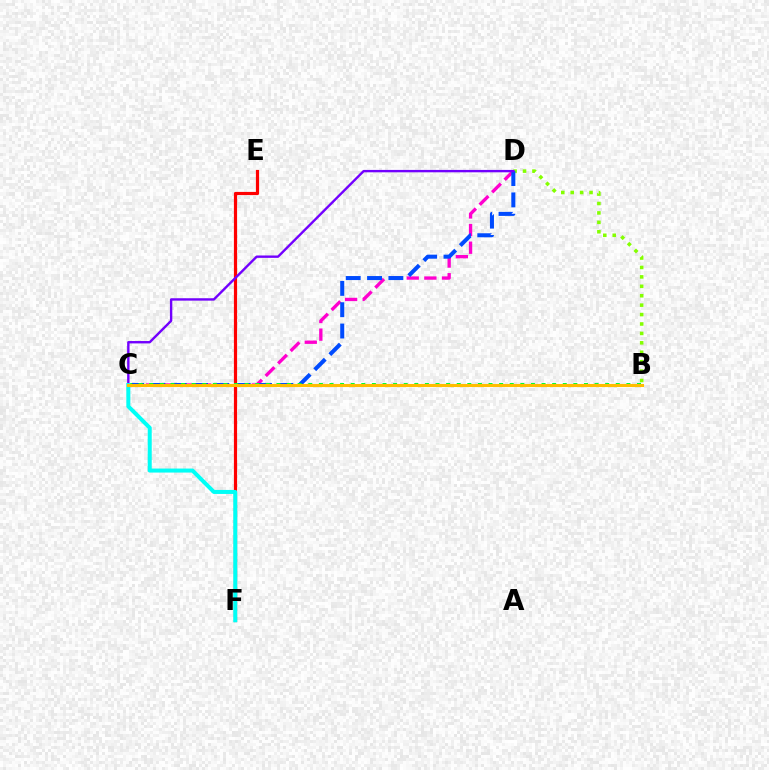{('C', 'D'): [{'color': '#ff00cf', 'line_style': 'dashed', 'thickness': 2.4}, {'color': '#004bff', 'line_style': 'dashed', 'thickness': 2.9}, {'color': '#7200ff', 'line_style': 'solid', 'thickness': 1.72}], ('E', 'F'): [{'color': '#ff0000', 'line_style': 'solid', 'thickness': 2.3}], ('B', 'D'): [{'color': '#84ff00', 'line_style': 'dotted', 'thickness': 2.56}], ('B', 'C'): [{'color': '#00ff39', 'line_style': 'dotted', 'thickness': 2.88}, {'color': '#ffbd00', 'line_style': 'solid', 'thickness': 2.22}], ('C', 'F'): [{'color': '#00fff6', 'line_style': 'solid', 'thickness': 2.89}]}